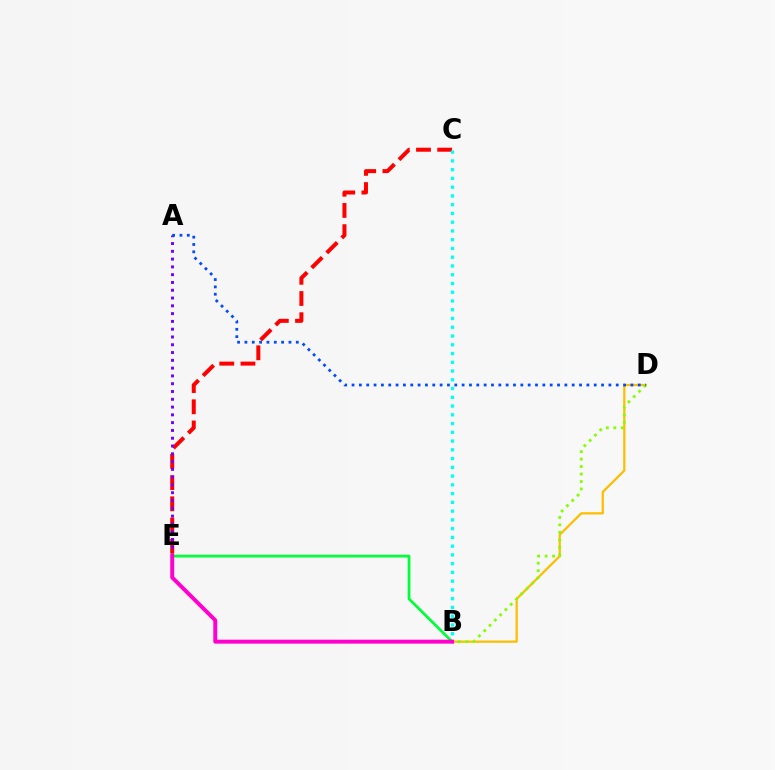{('C', 'E'): [{'color': '#ff0000', 'line_style': 'dashed', 'thickness': 2.88}], ('B', 'D'): [{'color': '#ffbd00', 'line_style': 'solid', 'thickness': 1.62}, {'color': '#84ff00', 'line_style': 'dotted', 'thickness': 2.03}], ('B', 'E'): [{'color': '#00ff39', 'line_style': 'solid', 'thickness': 1.98}, {'color': '#ff00cf', 'line_style': 'solid', 'thickness': 2.84}], ('A', 'E'): [{'color': '#7200ff', 'line_style': 'dotted', 'thickness': 2.12}], ('A', 'D'): [{'color': '#004bff', 'line_style': 'dotted', 'thickness': 1.99}], ('B', 'C'): [{'color': '#00fff6', 'line_style': 'dotted', 'thickness': 2.38}]}